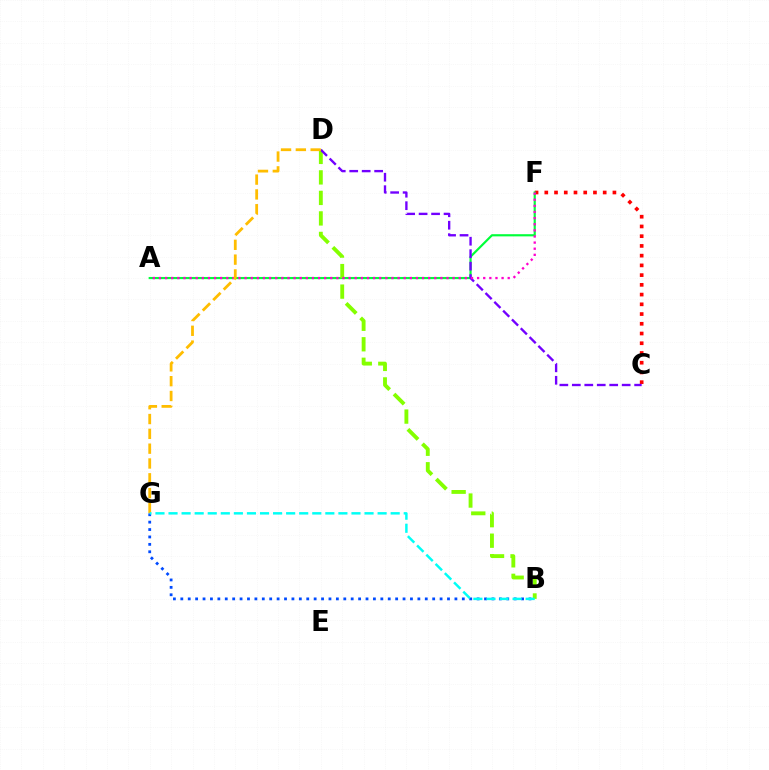{('C', 'F'): [{'color': '#ff0000', 'line_style': 'dotted', 'thickness': 2.64}], ('B', 'G'): [{'color': '#004bff', 'line_style': 'dotted', 'thickness': 2.01}, {'color': '#00fff6', 'line_style': 'dashed', 'thickness': 1.78}], ('A', 'F'): [{'color': '#00ff39', 'line_style': 'solid', 'thickness': 1.56}, {'color': '#ff00cf', 'line_style': 'dotted', 'thickness': 1.66}], ('B', 'D'): [{'color': '#84ff00', 'line_style': 'dashed', 'thickness': 2.79}], ('C', 'D'): [{'color': '#7200ff', 'line_style': 'dashed', 'thickness': 1.69}], ('D', 'G'): [{'color': '#ffbd00', 'line_style': 'dashed', 'thickness': 2.01}]}